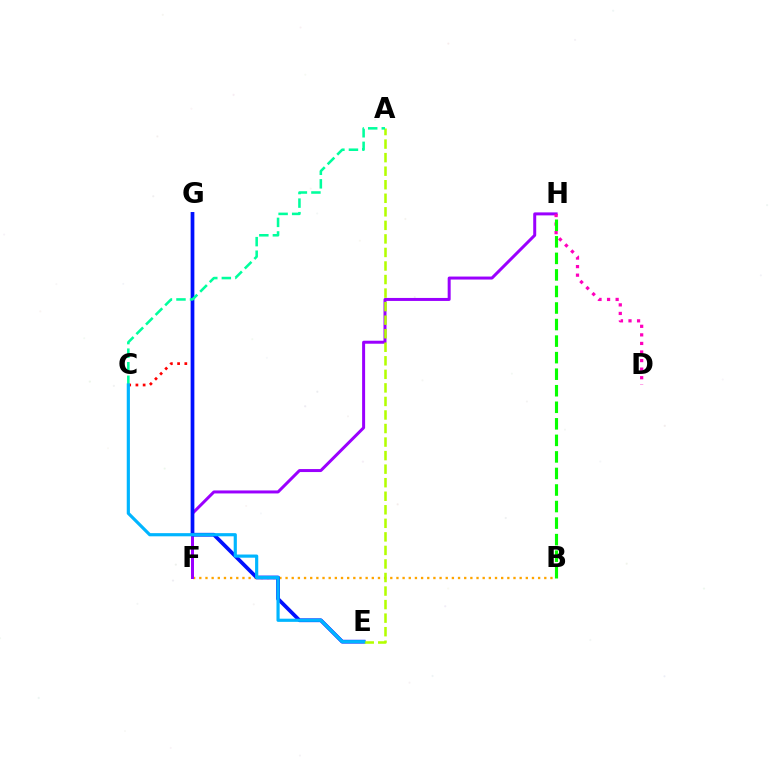{('B', 'F'): [{'color': '#ffa500', 'line_style': 'dotted', 'thickness': 1.67}], ('F', 'H'): [{'color': '#9b00ff', 'line_style': 'solid', 'thickness': 2.16}], ('C', 'G'): [{'color': '#ff0000', 'line_style': 'dotted', 'thickness': 1.96}], ('D', 'H'): [{'color': '#ff00bd', 'line_style': 'dotted', 'thickness': 2.33}], ('E', 'G'): [{'color': '#0010ff', 'line_style': 'solid', 'thickness': 2.68}], ('A', 'E'): [{'color': '#b3ff00', 'line_style': 'dashed', 'thickness': 1.84}], ('B', 'H'): [{'color': '#08ff00', 'line_style': 'dashed', 'thickness': 2.25}], ('A', 'C'): [{'color': '#00ff9d', 'line_style': 'dashed', 'thickness': 1.84}], ('C', 'E'): [{'color': '#00b5ff', 'line_style': 'solid', 'thickness': 2.28}]}